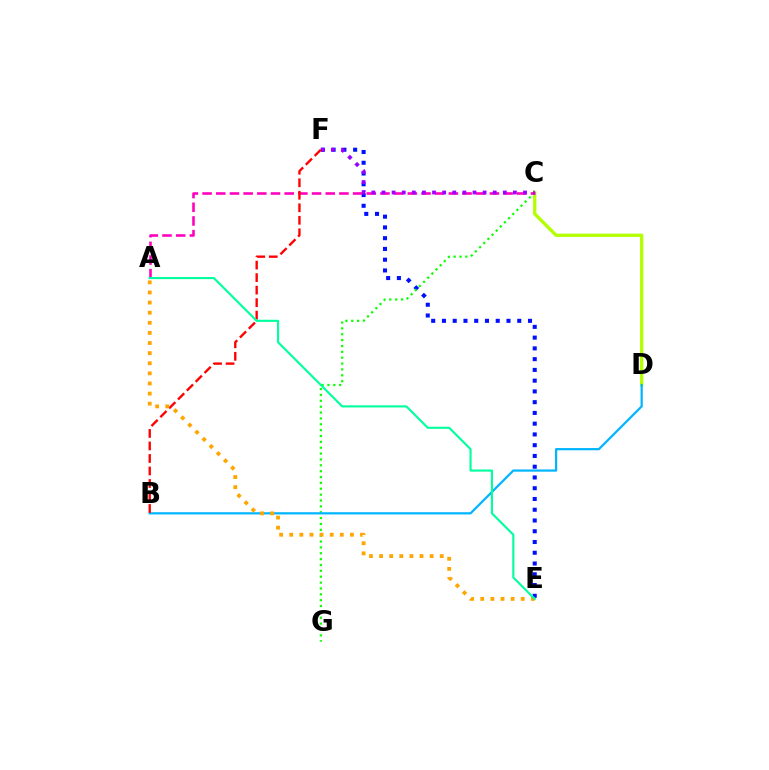{('E', 'F'): [{'color': '#0010ff', 'line_style': 'dotted', 'thickness': 2.92}], ('C', 'D'): [{'color': '#b3ff00', 'line_style': 'solid', 'thickness': 2.38}], ('C', 'G'): [{'color': '#08ff00', 'line_style': 'dotted', 'thickness': 1.59}], ('A', 'C'): [{'color': '#ff00bd', 'line_style': 'dashed', 'thickness': 1.86}], ('C', 'F'): [{'color': '#9b00ff', 'line_style': 'dotted', 'thickness': 2.75}], ('B', 'D'): [{'color': '#00b5ff', 'line_style': 'solid', 'thickness': 1.6}], ('B', 'F'): [{'color': '#ff0000', 'line_style': 'dashed', 'thickness': 1.7}], ('A', 'E'): [{'color': '#ffa500', 'line_style': 'dotted', 'thickness': 2.75}, {'color': '#00ff9d', 'line_style': 'solid', 'thickness': 1.53}]}